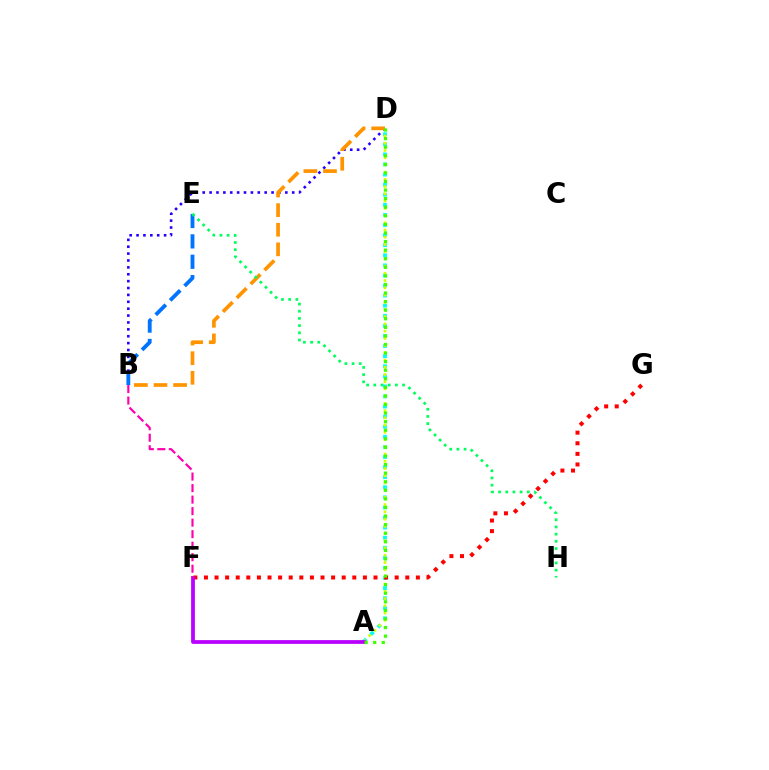{('B', 'D'): [{'color': '#2500ff', 'line_style': 'dotted', 'thickness': 1.87}, {'color': '#ff9400', 'line_style': 'dashed', 'thickness': 2.66}], ('A', 'D'): [{'color': '#00fff6', 'line_style': 'dotted', 'thickness': 2.74}, {'color': '#d1ff00', 'line_style': 'dotted', 'thickness': 1.96}, {'color': '#3dff00', 'line_style': 'dotted', 'thickness': 2.33}], ('F', 'G'): [{'color': '#ff0000', 'line_style': 'dotted', 'thickness': 2.88}], ('B', 'E'): [{'color': '#0074ff', 'line_style': 'dashed', 'thickness': 2.77}], ('A', 'F'): [{'color': '#b900ff', 'line_style': 'solid', 'thickness': 2.71}], ('E', 'H'): [{'color': '#00ff5c', 'line_style': 'dotted', 'thickness': 1.95}], ('B', 'F'): [{'color': '#ff00ac', 'line_style': 'dashed', 'thickness': 1.56}]}